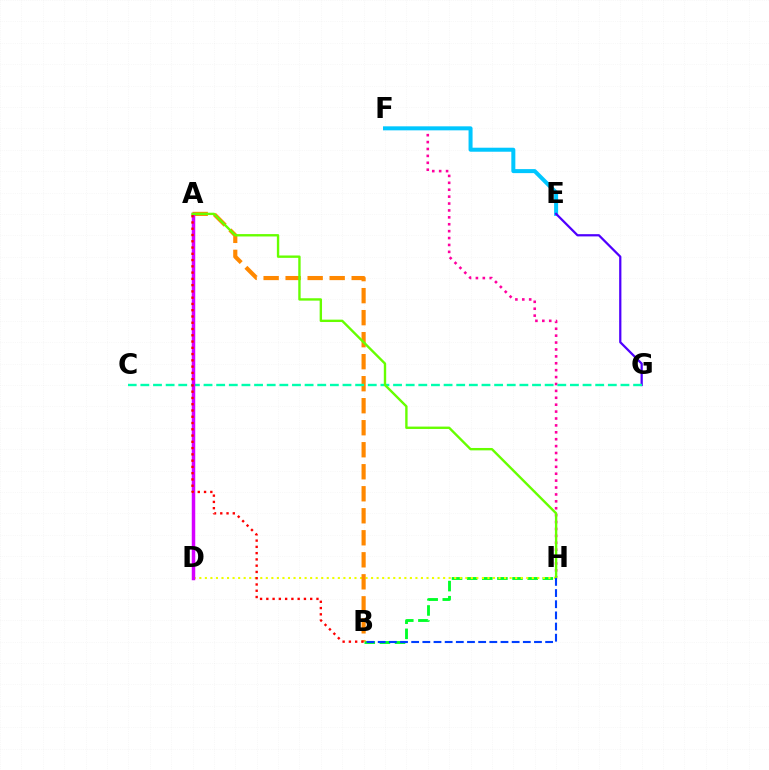{('B', 'H'): [{'color': '#00ff27', 'line_style': 'dashed', 'thickness': 2.05}, {'color': '#003fff', 'line_style': 'dashed', 'thickness': 1.52}], ('D', 'H'): [{'color': '#eeff00', 'line_style': 'dotted', 'thickness': 1.51}], ('F', 'H'): [{'color': '#ff00a0', 'line_style': 'dotted', 'thickness': 1.88}], ('E', 'F'): [{'color': '#00c7ff', 'line_style': 'solid', 'thickness': 2.89}], ('A', 'B'): [{'color': '#ff8800', 'line_style': 'dashed', 'thickness': 2.99}, {'color': '#ff0000', 'line_style': 'dotted', 'thickness': 1.7}], ('E', 'G'): [{'color': '#4f00ff', 'line_style': 'solid', 'thickness': 1.61}], ('C', 'G'): [{'color': '#00ffaf', 'line_style': 'dashed', 'thickness': 1.72}], ('A', 'D'): [{'color': '#d600ff', 'line_style': 'solid', 'thickness': 2.51}], ('A', 'H'): [{'color': '#66ff00', 'line_style': 'solid', 'thickness': 1.71}]}